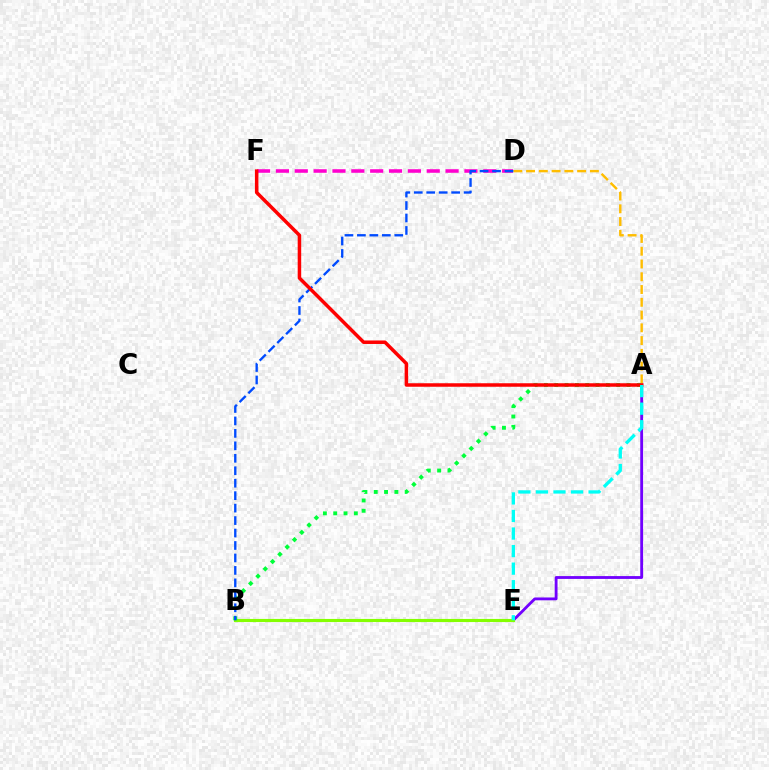{('D', 'F'): [{'color': '#ff00cf', 'line_style': 'dashed', 'thickness': 2.56}], ('A', 'E'): [{'color': '#7200ff', 'line_style': 'solid', 'thickness': 2.04}, {'color': '#00fff6', 'line_style': 'dashed', 'thickness': 2.38}], ('B', 'E'): [{'color': '#84ff00', 'line_style': 'solid', 'thickness': 2.25}], ('A', 'B'): [{'color': '#00ff39', 'line_style': 'dotted', 'thickness': 2.8}], ('A', 'D'): [{'color': '#ffbd00', 'line_style': 'dashed', 'thickness': 1.73}], ('B', 'D'): [{'color': '#004bff', 'line_style': 'dashed', 'thickness': 1.69}], ('A', 'F'): [{'color': '#ff0000', 'line_style': 'solid', 'thickness': 2.52}]}